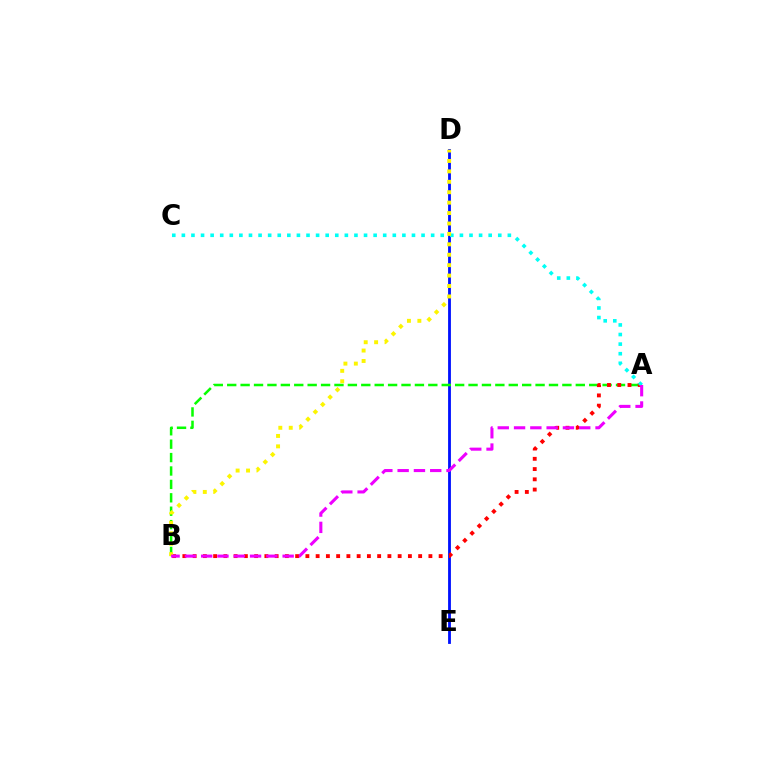{('D', 'E'): [{'color': '#0010ff', 'line_style': 'solid', 'thickness': 2.03}], ('A', 'B'): [{'color': '#08ff00', 'line_style': 'dashed', 'thickness': 1.82}, {'color': '#ff0000', 'line_style': 'dotted', 'thickness': 2.79}, {'color': '#ee00ff', 'line_style': 'dashed', 'thickness': 2.21}], ('A', 'C'): [{'color': '#00fff6', 'line_style': 'dotted', 'thickness': 2.61}], ('B', 'D'): [{'color': '#fcf500', 'line_style': 'dotted', 'thickness': 2.83}]}